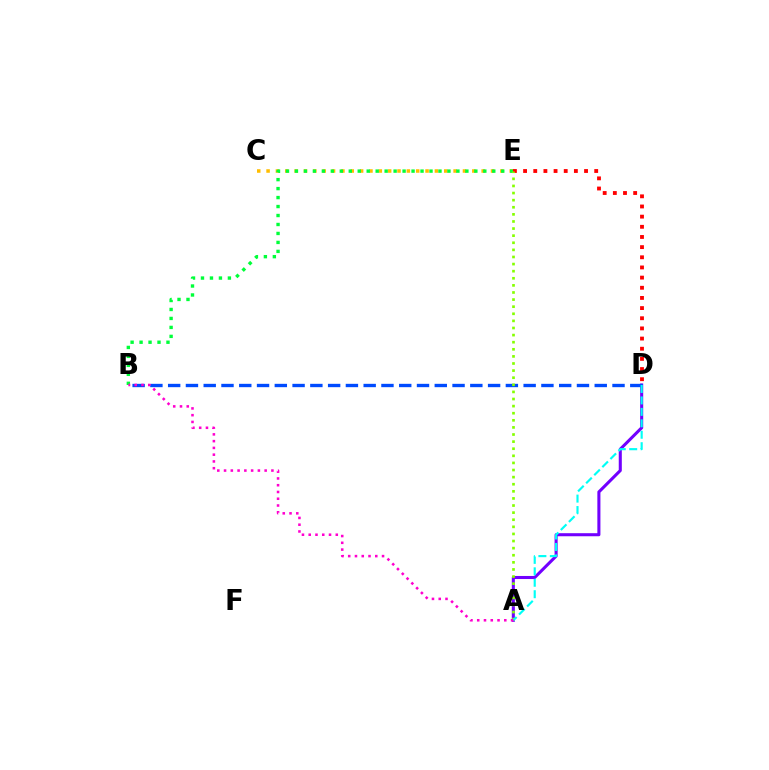{('C', 'E'): [{'color': '#ffbd00', 'line_style': 'dotted', 'thickness': 2.54}], ('A', 'D'): [{'color': '#7200ff', 'line_style': 'solid', 'thickness': 2.21}, {'color': '#00fff6', 'line_style': 'dashed', 'thickness': 1.55}], ('B', 'E'): [{'color': '#00ff39', 'line_style': 'dotted', 'thickness': 2.44}], ('D', 'E'): [{'color': '#ff0000', 'line_style': 'dotted', 'thickness': 2.76}], ('B', 'D'): [{'color': '#004bff', 'line_style': 'dashed', 'thickness': 2.41}], ('A', 'E'): [{'color': '#84ff00', 'line_style': 'dotted', 'thickness': 1.93}], ('A', 'B'): [{'color': '#ff00cf', 'line_style': 'dotted', 'thickness': 1.84}]}